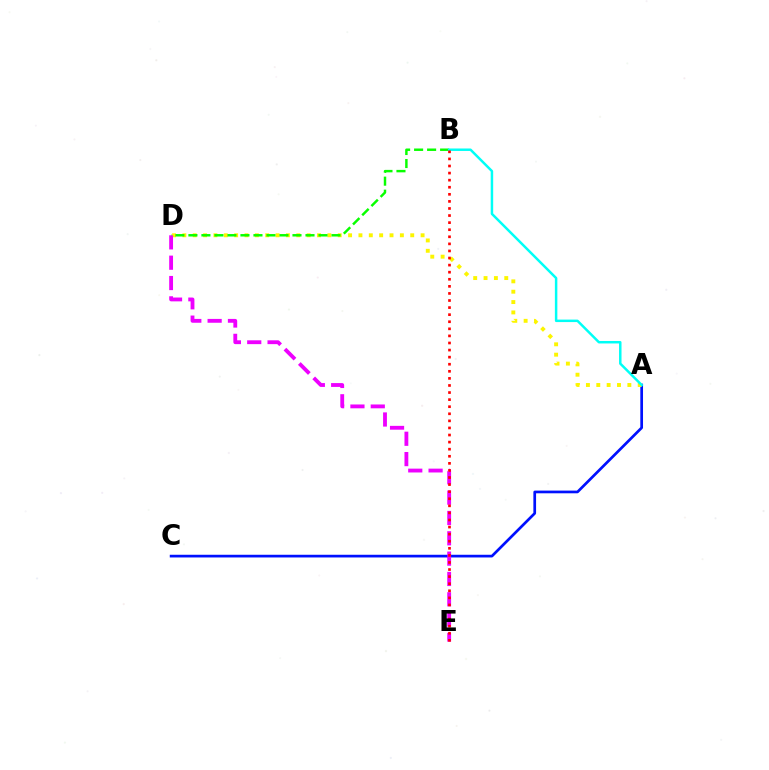{('A', 'C'): [{'color': '#0010ff', 'line_style': 'solid', 'thickness': 1.95}], ('A', 'D'): [{'color': '#fcf500', 'line_style': 'dotted', 'thickness': 2.81}], ('D', 'E'): [{'color': '#ee00ff', 'line_style': 'dashed', 'thickness': 2.76}], ('B', 'D'): [{'color': '#08ff00', 'line_style': 'dashed', 'thickness': 1.77}], ('A', 'B'): [{'color': '#00fff6', 'line_style': 'solid', 'thickness': 1.78}], ('B', 'E'): [{'color': '#ff0000', 'line_style': 'dotted', 'thickness': 1.92}]}